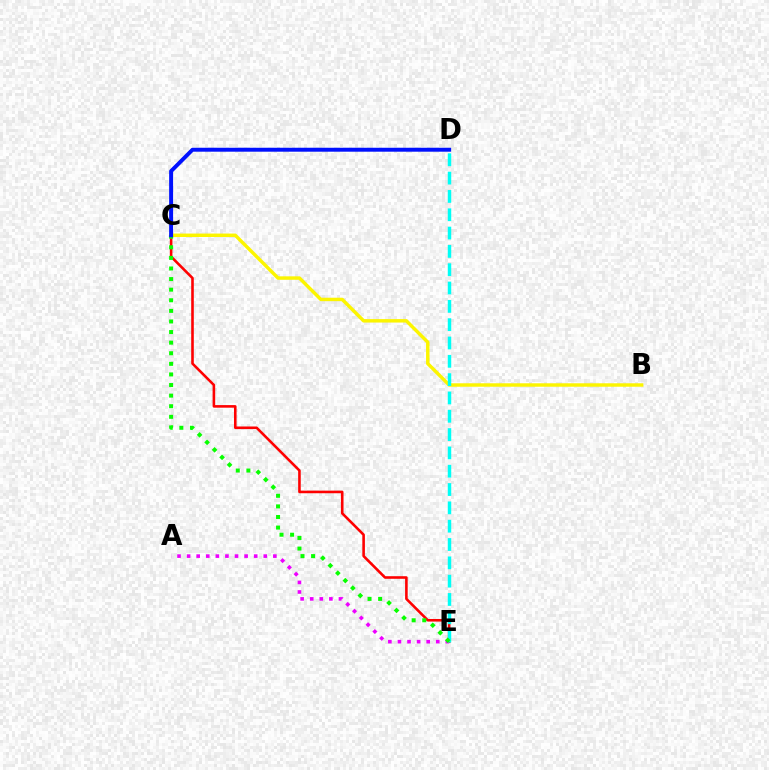{('C', 'E'): [{'color': '#ff0000', 'line_style': 'solid', 'thickness': 1.86}, {'color': '#08ff00', 'line_style': 'dotted', 'thickness': 2.88}], ('B', 'C'): [{'color': '#fcf500', 'line_style': 'solid', 'thickness': 2.48}], ('A', 'E'): [{'color': '#ee00ff', 'line_style': 'dotted', 'thickness': 2.6}], ('D', 'E'): [{'color': '#00fff6', 'line_style': 'dashed', 'thickness': 2.49}], ('C', 'D'): [{'color': '#0010ff', 'line_style': 'solid', 'thickness': 2.84}]}